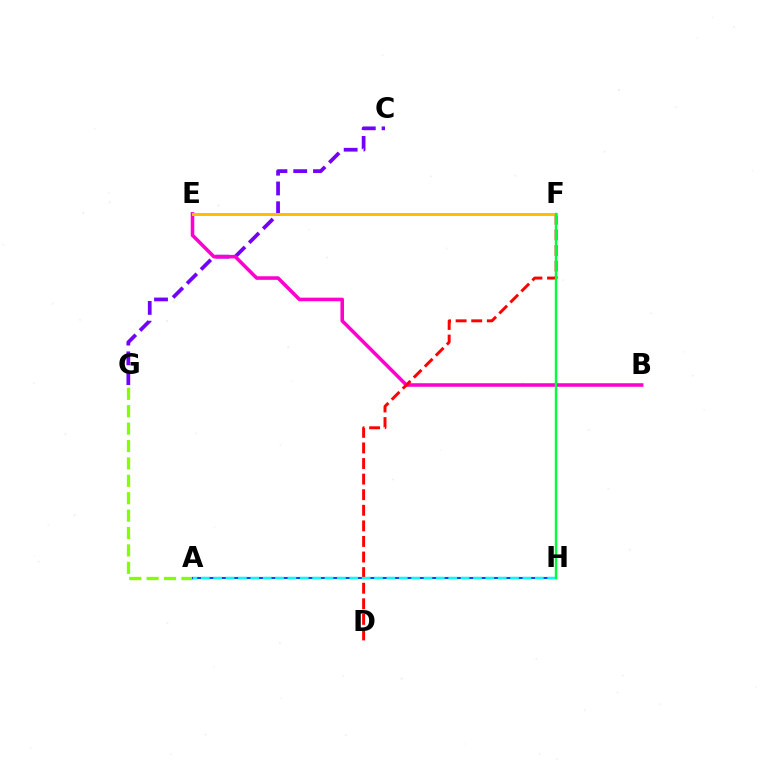{('C', 'G'): [{'color': '#7200ff', 'line_style': 'dashed', 'thickness': 2.68}], ('A', 'G'): [{'color': '#84ff00', 'line_style': 'dashed', 'thickness': 2.36}], ('A', 'H'): [{'color': '#004bff', 'line_style': 'solid', 'thickness': 1.52}, {'color': '#00fff6', 'line_style': 'dashed', 'thickness': 1.68}], ('B', 'E'): [{'color': '#ff00cf', 'line_style': 'solid', 'thickness': 2.56}], ('D', 'F'): [{'color': '#ff0000', 'line_style': 'dashed', 'thickness': 2.12}], ('E', 'F'): [{'color': '#ffbd00', 'line_style': 'solid', 'thickness': 2.13}], ('F', 'H'): [{'color': '#00ff39', 'line_style': 'solid', 'thickness': 1.74}]}